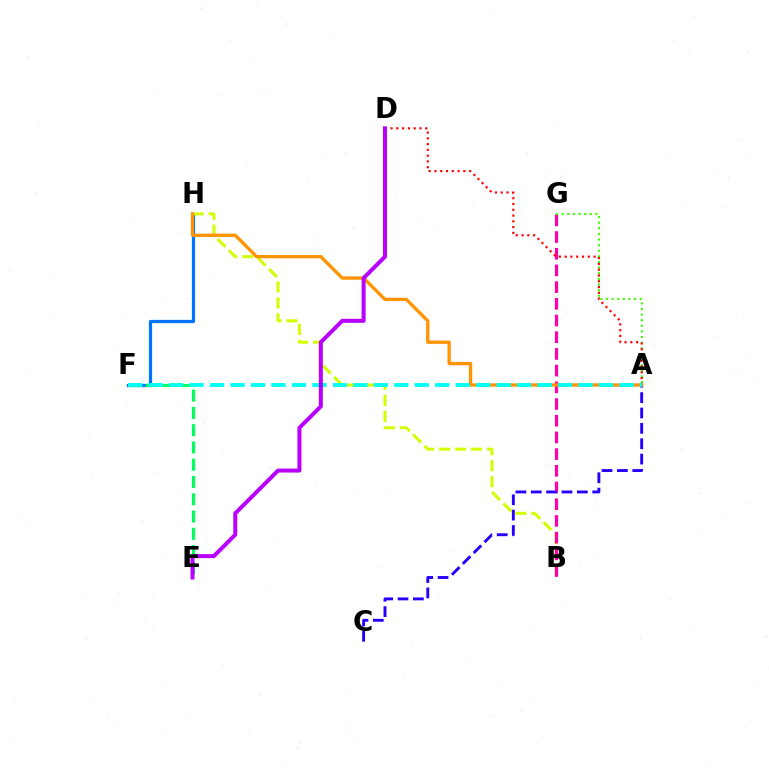{('F', 'H'): [{'color': '#0074ff', 'line_style': 'solid', 'thickness': 2.32}], ('B', 'H'): [{'color': '#d1ff00', 'line_style': 'dashed', 'thickness': 2.17}], ('B', 'G'): [{'color': '#ff00ac', 'line_style': 'dashed', 'thickness': 2.27}], ('E', 'F'): [{'color': '#00ff5c', 'line_style': 'dashed', 'thickness': 2.35}], ('A', 'G'): [{'color': '#3dff00', 'line_style': 'dotted', 'thickness': 1.53}], ('A', 'D'): [{'color': '#ff0000', 'line_style': 'dotted', 'thickness': 1.57}], ('A', 'C'): [{'color': '#2500ff', 'line_style': 'dashed', 'thickness': 2.09}], ('A', 'H'): [{'color': '#ff9400', 'line_style': 'solid', 'thickness': 2.39}], ('A', 'F'): [{'color': '#00fff6', 'line_style': 'dashed', 'thickness': 2.78}], ('D', 'E'): [{'color': '#b900ff', 'line_style': 'solid', 'thickness': 2.89}]}